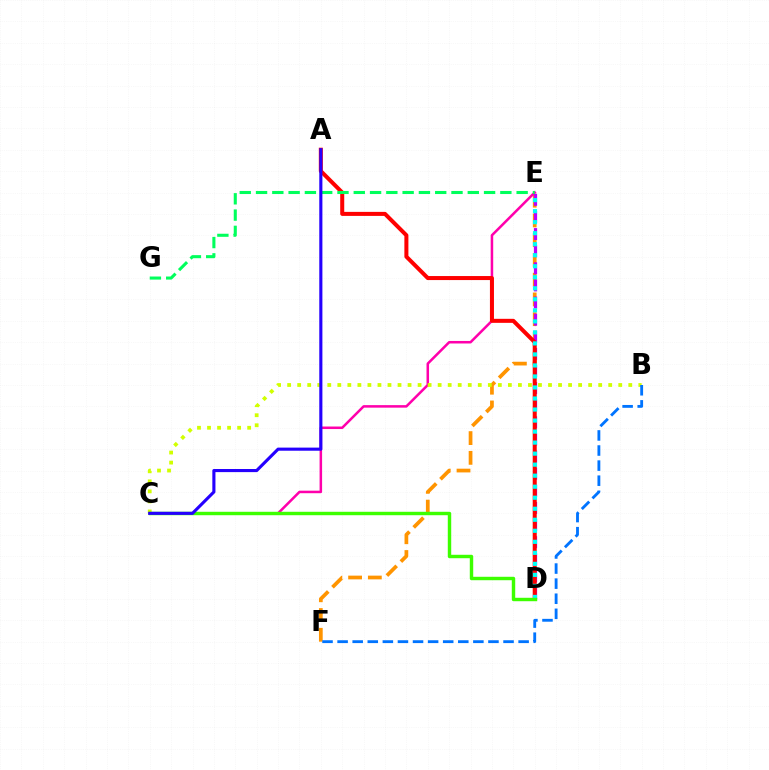{('E', 'F'): [{'color': '#ff9400', 'line_style': 'dashed', 'thickness': 2.68}], ('C', 'E'): [{'color': '#ff00ac', 'line_style': 'solid', 'thickness': 1.82}], ('D', 'E'): [{'color': '#b900ff', 'line_style': 'dashed', 'thickness': 2.33}, {'color': '#00fff6', 'line_style': 'dotted', 'thickness': 2.99}], ('B', 'C'): [{'color': '#d1ff00', 'line_style': 'dotted', 'thickness': 2.73}], ('A', 'D'): [{'color': '#ff0000', 'line_style': 'solid', 'thickness': 2.9}], ('C', 'D'): [{'color': '#3dff00', 'line_style': 'solid', 'thickness': 2.47}], ('B', 'F'): [{'color': '#0074ff', 'line_style': 'dashed', 'thickness': 2.05}], ('E', 'G'): [{'color': '#00ff5c', 'line_style': 'dashed', 'thickness': 2.21}], ('A', 'C'): [{'color': '#2500ff', 'line_style': 'solid', 'thickness': 2.24}]}